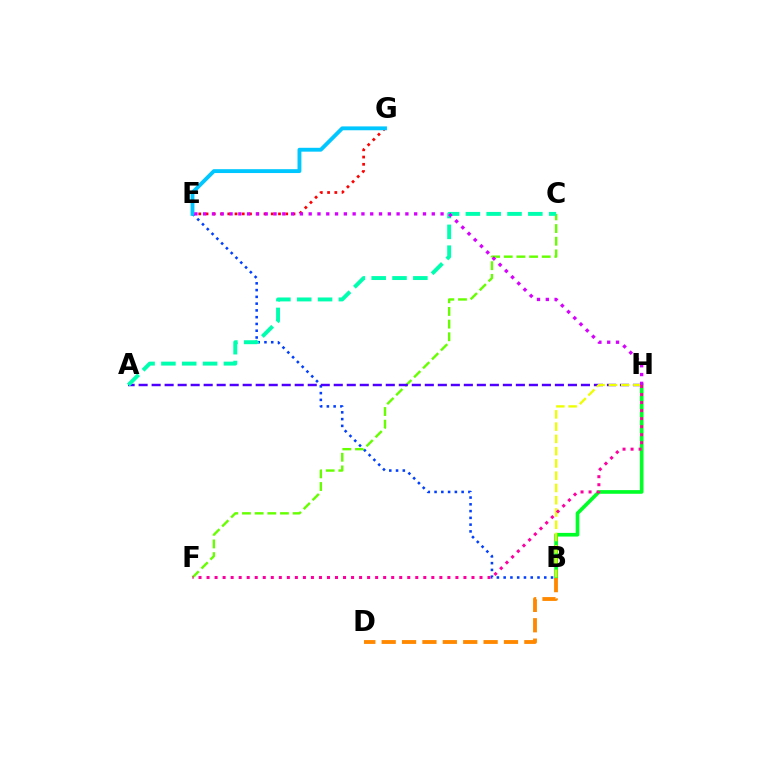{('B', 'E'): [{'color': '#003fff', 'line_style': 'dotted', 'thickness': 1.84}], ('C', 'F'): [{'color': '#66ff00', 'line_style': 'dashed', 'thickness': 1.72}], ('A', 'H'): [{'color': '#4f00ff', 'line_style': 'dashed', 'thickness': 1.77}], ('B', 'H'): [{'color': '#00ff27', 'line_style': 'solid', 'thickness': 2.63}, {'color': '#eeff00', 'line_style': 'dashed', 'thickness': 1.67}], ('A', 'C'): [{'color': '#00ffaf', 'line_style': 'dashed', 'thickness': 2.83}], ('B', 'D'): [{'color': '#ff8800', 'line_style': 'dashed', 'thickness': 2.77}], ('E', 'G'): [{'color': '#ff0000', 'line_style': 'dotted', 'thickness': 1.97}, {'color': '#00c7ff', 'line_style': 'solid', 'thickness': 2.78}], ('F', 'H'): [{'color': '#ff00a0', 'line_style': 'dotted', 'thickness': 2.18}], ('E', 'H'): [{'color': '#d600ff', 'line_style': 'dotted', 'thickness': 2.39}]}